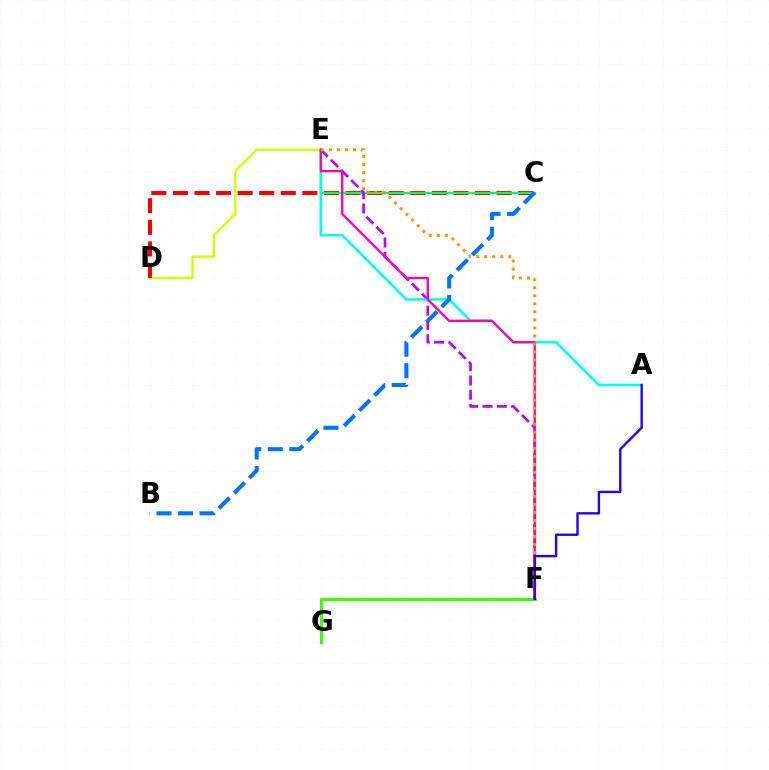{('D', 'E'): [{'color': '#d1ff00', 'line_style': 'solid', 'thickness': 1.67}], ('C', 'D'): [{'color': '#ff0000', 'line_style': 'dashed', 'thickness': 2.93}], ('F', 'G'): [{'color': '#3dff00', 'line_style': 'solid', 'thickness': 2.22}], ('C', 'E'): [{'color': '#00ff5c', 'line_style': 'solid', 'thickness': 1.7}], ('E', 'F'): [{'color': '#b900ff', 'line_style': 'dashed', 'thickness': 1.94}, {'color': '#ff00ac', 'line_style': 'solid', 'thickness': 1.69}, {'color': '#ff9400', 'line_style': 'dotted', 'thickness': 2.18}], ('A', 'E'): [{'color': '#00fff6', 'line_style': 'solid', 'thickness': 1.87}], ('B', 'C'): [{'color': '#0074ff', 'line_style': 'dashed', 'thickness': 2.92}], ('A', 'F'): [{'color': '#2500ff', 'line_style': 'solid', 'thickness': 1.71}]}